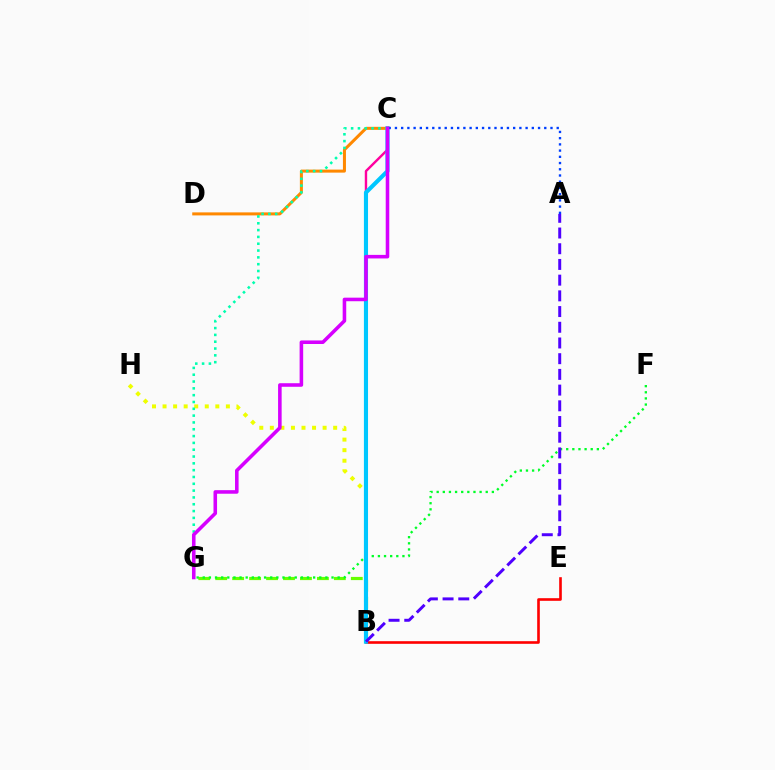{('B', 'E'): [{'color': '#ff0000', 'line_style': 'solid', 'thickness': 1.89}], ('B', 'C'): [{'color': '#ff00a0', 'line_style': 'solid', 'thickness': 1.73}, {'color': '#00c7ff', 'line_style': 'solid', 'thickness': 2.96}], ('B', 'H'): [{'color': '#eeff00', 'line_style': 'dotted', 'thickness': 2.87}], ('B', 'G'): [{'color': '#66ff00', 'line_style': 'dashed', 'thickness': 2.3}], ('F', 'G'): [{'color': '#00ff27', 'line_style': 'dotted', 'thickness': 1.67}], ('C', 'D'): [{'color': '#ff8800', 'line_style': 'solid', 'thickness': 2.17}], ('A', 'C'): [{'color': '#003fff', 'line_style': 'dotted', 'thickness': 1.69}], ('A', 'B'): [{'color': '#4f00ff', 'line_style': 'dashed', 'thickness': 2.13}], ('C', 'G'): [{'color': '#00ffaf', 'line_style': 'dotted', 'thickness': 1.85}, {'color': '#d600ff', 'line_style': 'solid', 'thickness': 2.57}]}